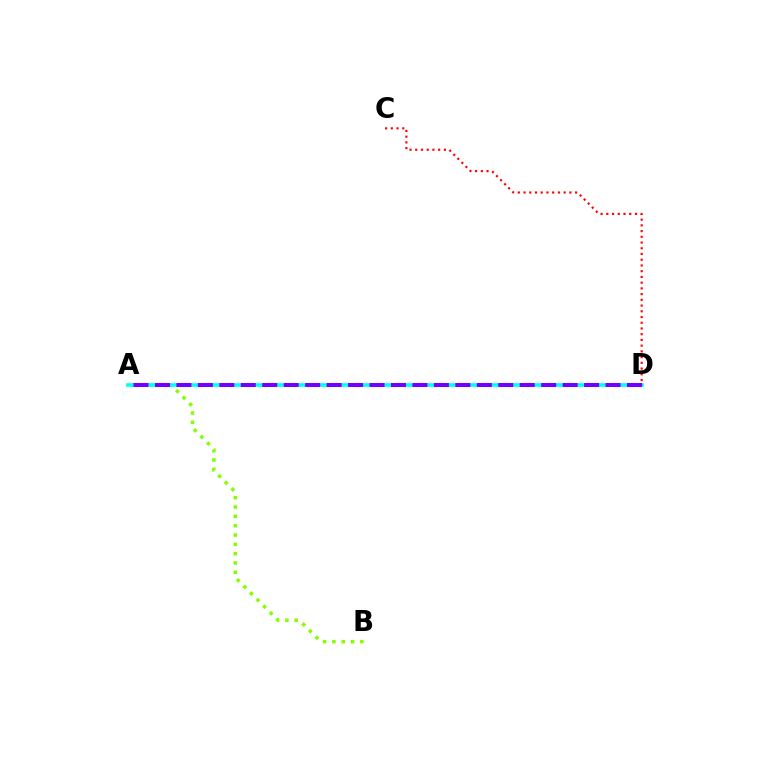{('A', 'B'): [{'color': '#84ff00', 'line_style': 'dotted', 'thickness': 2.53}], ('A', 'D'): [{'color': '#00fff6', 'line_style': 'solid', 'thickness': 2.6}, {'color': '#7200ff', 'line_style': 'dashed', 'thickness': 2.91}], ('C', 'D'): [{'color': '#ff0000', 'line_style': 'dotted', 'thickness': 1.56}]}